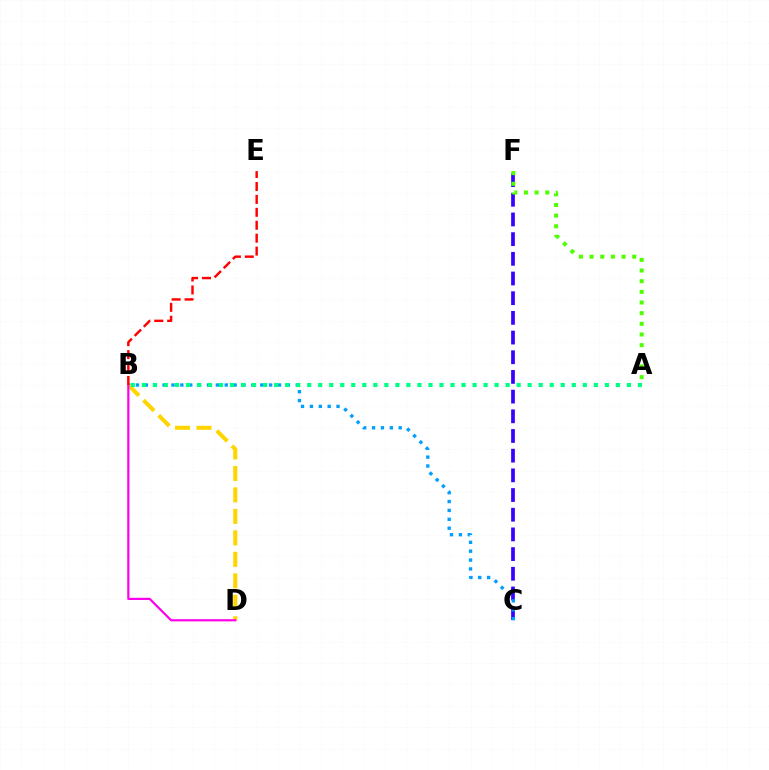{('C', 'F'): [{'color': '#3700ff', 'line_style': 'dashed', 'thickness': 2.67}], ('A', 'F'): [{'color': '#4fff00', 'line_style': 'dotted', 'thickness': 2.9}], ('B', 'C'): [{'color': '#009eff', 'line_style': 'dotted', 'thickness': 2.41}], ('B', 'D'): [{'color': '#ffd500', 'line_style': 'dashed', 'thickness': 2.92}, {'color': '#ff00ed', 'line_style': 'solid', 'thickness': 1.58}], ('A', 'B'): [{'color': '#00ff86', 'line_style': 'dotted', 'thickness': 3.0}], ('B', 'E'): [{'color': '#ff0000', 'line_style': 'dashed', 'thickness': 1.76}]}